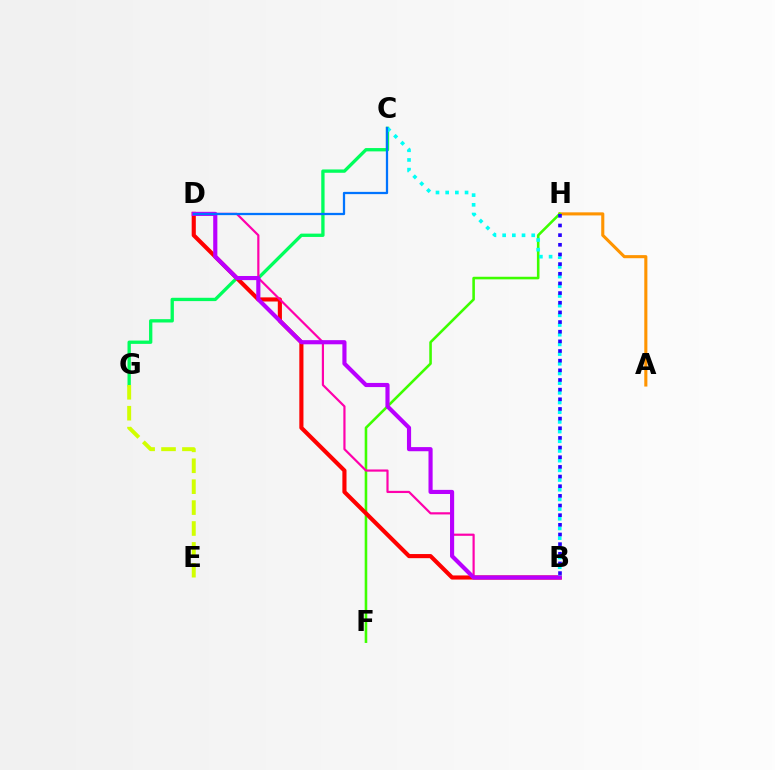{('A', 'H'): [{'color': '#ff9400', 'line_style': 'solid', 'thickness': 2.23}], ('C', 'G'): [{'color': '#00ff5c', 'line_style': 'solid', 'thickness': 2.39}], ('F', 'H'): [{'color': '#3dff00', 'line_style': 'solid', 'thickness': 1.85}], ('B', 'D'): [{'color': '#ff0000', 'line_style': 'solid', 'thickness': 2.97}, {'color': '#ff00ac', 'line_style': 'solid', 'thickness': 1.58}, {'color': '#b900ff', 'line_style': 'solid', 'thickness': 2.98}], ('B', 'C'): [{'color': '#00fff6', 'line_style': 'dotted', 'thickness': 2.63}], ('E', 'G'): [{'color': '#d1ff00', 'line_style': 'dashed', 'thickness': 2.84}], ('B', 'H'): [{'color': '#2500ff', 'line_style': 'dotted', 'thickness': 2.62}], ('C', 'D'): [{'color': '#0074ff', 'line_style': 'solid', 'thickness': 1.63}]}